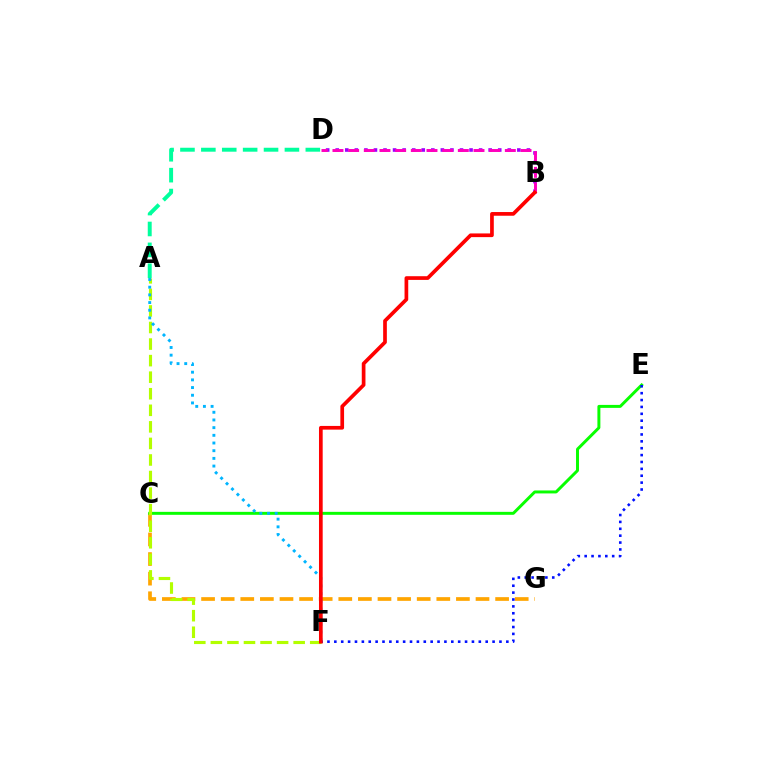{('C', 'G'): [{'color': '#ffa500', 'line_style': 'dashed', 'thickness': 2.66}], ('C', 'E'): [{'color': '#08ff00', 'line_style': 'solid', 'thickness': 2.13}], ('E', 'F'): [{'color': '#0010ff', 'line_style': 'dotted', 'thickness': 1.87}], ('A', 'F'): [{'color': '#b3ff00', 'line_style': 'dashed', 'thickness': 2.25}, {'color': '#00b5ff', 'line_style': 'dotted', 'thickness': 2.09}], ('B', 'D'): [{'color': '#9b00ff', 'line_style': 'dotted', 'thickness': 2.6}, {'color': '#ff00bd', 'line_style': 'dashed', 'thickness': 2.13}], ('A', 'D'): [{'color': '#00ff9d', 'line_style': 'dashed', 'thickness': 2.84}], ('B', 'F'): [{'color': '#ff0000', 'line_style': 'solid', 'thickness': 2.66}]}